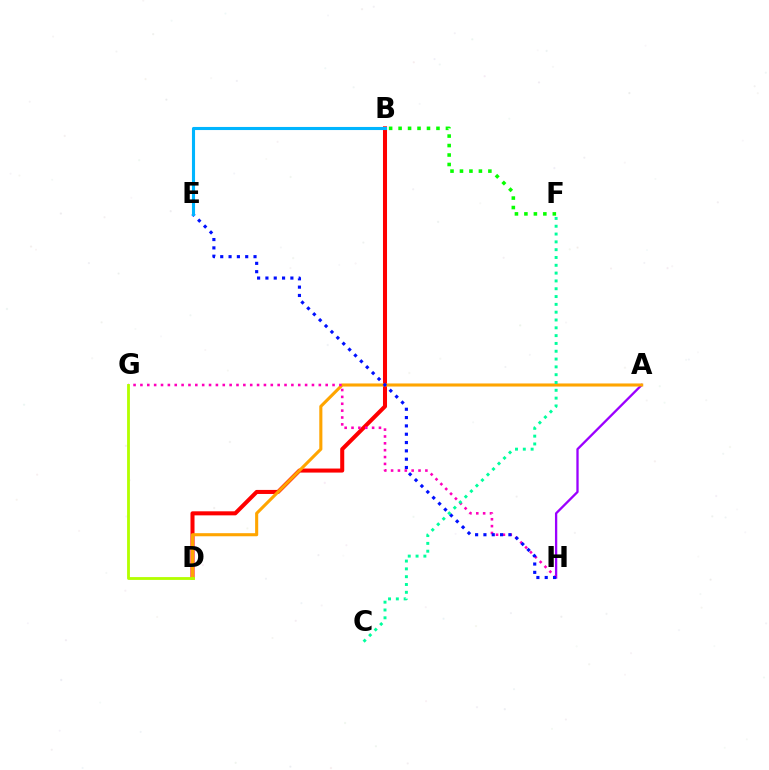{('B', 'D'): [{'color': '#ff0000', 'line_style': 'solid', 'thickness': 2.91}], ('A', 'H'): [{'color': '#9b00ff', 'line_style': 'solid', 'thickness': 1.66}], ('A', 'D'): [{'color': '#ffa500', 'line_style': 'solid', 'thickness': 2.22}], ('G', 'H'): [{'color': '#ff00bd', 'line_style': 'dotted', 'thickness': 1.86}], ('D', 'G'): [{'color': '#b3ff00', 'line_style': 'solid', 'thickness': 2.04}], ('B', 'F'): [{'color': '#08ff00', 'line_style': 'dotted', 'thickness': 2.57}], ('E', 'H'): [{'color': '#0010ff', 'line_style': 'dotted', 'thickness': 2.26}], ('B', 'E'): [{'color': '#00b5ff', 'line_style': 'solid', 'thickness': 2.23}], ('C', 'F'): [{'color': '#00ff9d', 'line_style': 'dotted', 'thickness': 2.12}]}